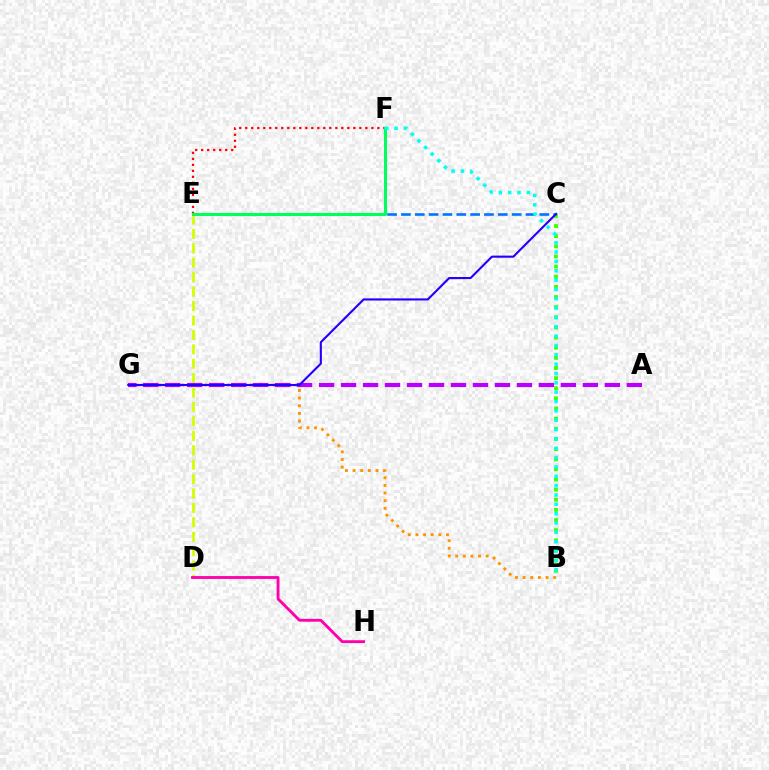{('D', 'E'): [{'color': '#d1ff00', 'line_style': 'dashed', 'thickness': 1.96}], ('B', 'G'): [{'color': '#ff9400', 'line_style': 'dotted', 'thickness': 2.07}], ('B', 'C'): [{'color': '#3dff00', 'line_style': 'dotted', 'thickness': 2.75}], ('C', 'E'): [{'color': '#0074ff', 'line_style': 'dashed', 'thickness': 1.88}], ('A', 'G'): [{'color': '#b900ff', 'line_style': 'dashed', 'thickness': 2.99}], ('E', 'F'): [{'color': '#ff0000', 'line_style': 'dotted', 'thickness': 1.63}, {'color': '#00ff5c', 'line_style': 'solid', 'thickness': 2.2}], ('C', 'G'): [{'color': '#2500ff', 'line_style': 'solid', 'thickness': 1.53}], ('B', 'F'): [{'color': '#00fff6', 'line_style': 'dotted', 'thickness': 2.54}], ('D', 'H'): [{'color': '#ff00ac', 'line_style': 'solid', 'thickness': 2.05}]}